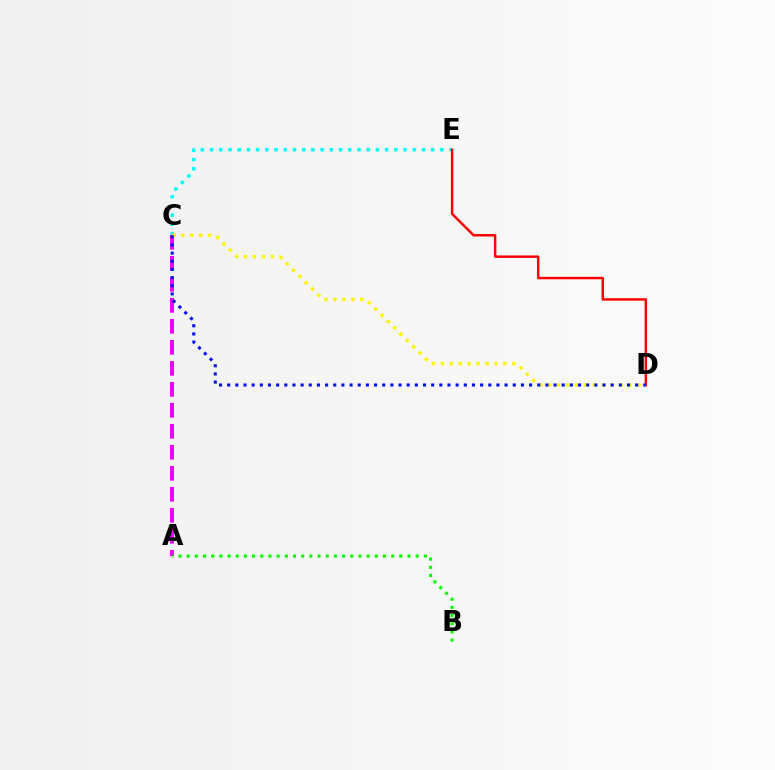{('C', 'E'): [{'color': '#00fff6', 'line_style': 'dotted', 'thickness': 2.5}], ('A', 'C'): [{'color': '#ee00ff', 'line_style': 'dashed', 'thickness': 2.85}], ('D', 'E'): [{'color': '#ff0000', 'line_style': 'solid', 'thickness': 1.76}], ('C', 'D'): [{'color': '#fcf500', 'line_style': 'dotted', 'thickness': 2.43}, {'color': '#0010ff', 'line_style': 'dotted', 'thickness': 2.22}], ('A', 'B'): [{'color': '#08ff00', 'line_style': 'dotted', 'thickness': 2.22}]}